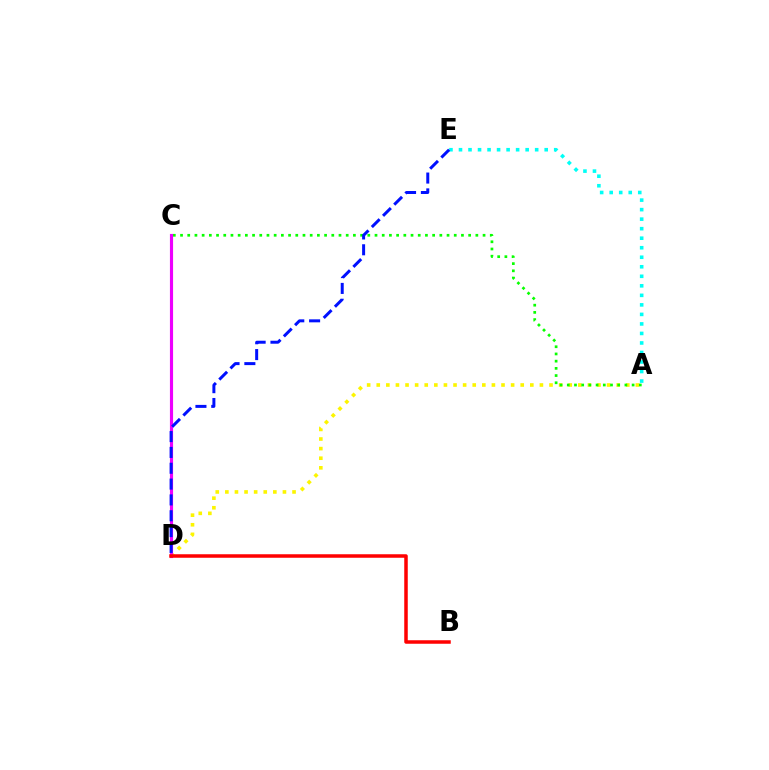{('A', 'D'): [{'color': '#fcf500', 'line_style': 'dotted', 'thickness': 2.61}], ('A', 'C'): [{'color': '#08ff00', 'line_style': 'dotted', 'thickness': 1.96}], ('C', 'D'): [{'color': '#ee00ff', 'line_style': 'solid', 'thickness': 2.26}], ('B', 'D'): [{'color': '#ff0000', 'line_style': 'solid', 'thickness': 2.53}], ('A', 'E'): [{'color': '#00fff6', 'line_style': 'dotted', 'thickness': 2.59}], ('D', 'E'): [{'color': '#0010ff', 'line_style': 'dashed', 'thickness': 2.15}]}